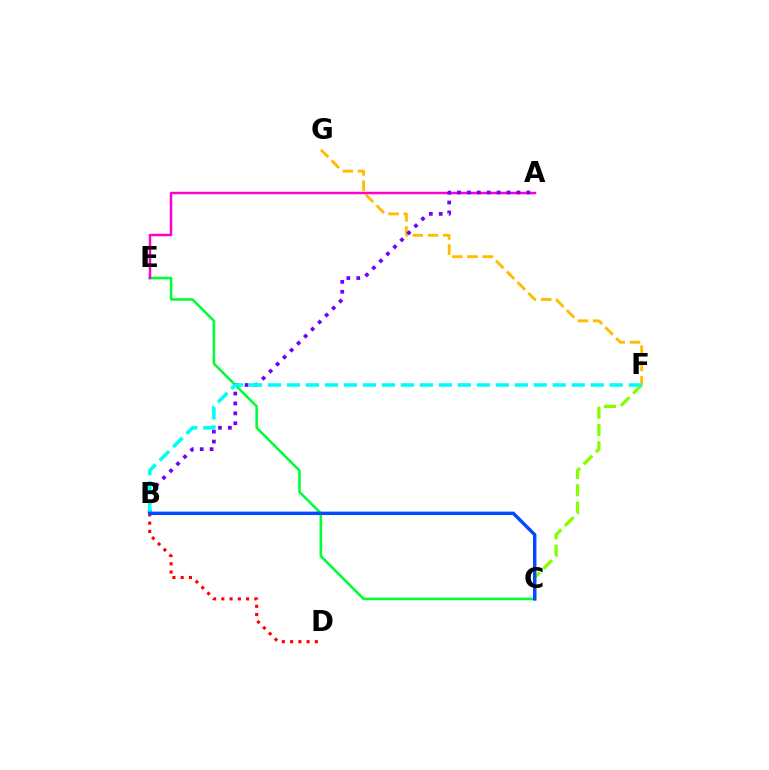{('C', 'F'): [{'color': '#84ff00', 'line_style': 'dashed', 'thickness': 2.35}], ('F', 'G'): [{'color': '#ffbd00', 'line_style': 'dashed', 'thickness': 2.07}], ('C', 'E'): [{'color': '#00ff39', 'line_style': 'solid', 'thickness': 1.87}], ('A', 'E'): [{'color': '#ff00cf', 'line_style': 'solid', 'thickness': 1.79}], ('B', 'D'): [{'color': '#ff0000', 'line_style': 'dotted', 'thickness': 2.24}], ('A', 'B'): [{'color': '#7200ff', 'line_style': 'dotted', 'thickness': 2.69}], ('B', 'F'): [{'color': '#00fff6', 'line_style': 'dashed', 'thickness': 2.58}], ('B', 'C'): [{'color': '#004bff', 'line_style': 'solid', 'thickness': 2.47}]}